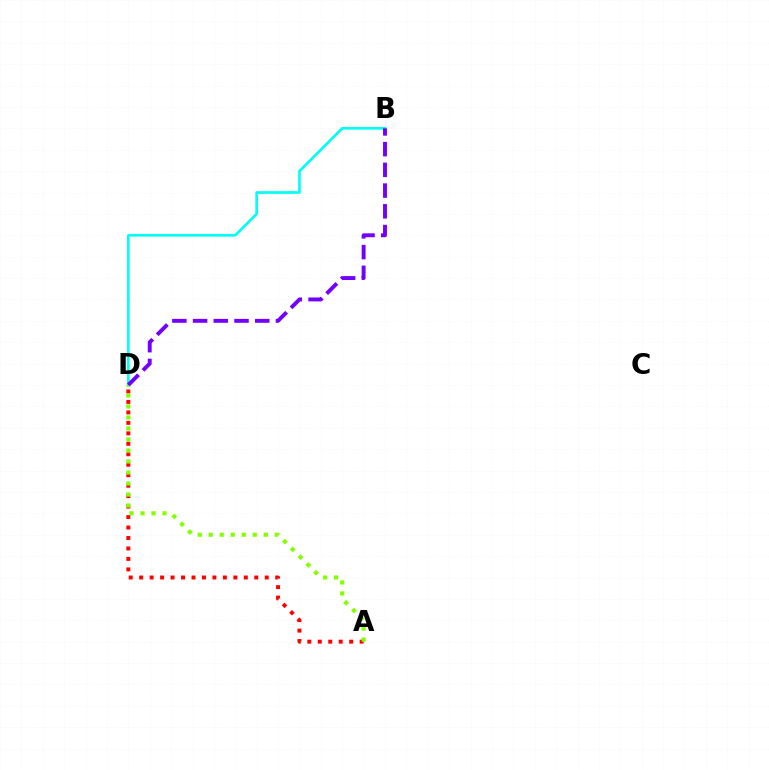{('A', 'D'): [{'color': '#ff0000', 'line_style': 'dotted', 'thickness': 2.84}, {'color': '#84ff00', 'line_style': 'dotted', 'thickness': 2.99}], ('B', 'D'): [{'color': '#00fff6', 'line_style': 'solid', 'thickness': 1.93}, {'color': '#7200ff', 'line_style': 'dashed', 'thickness': 2.82}]}